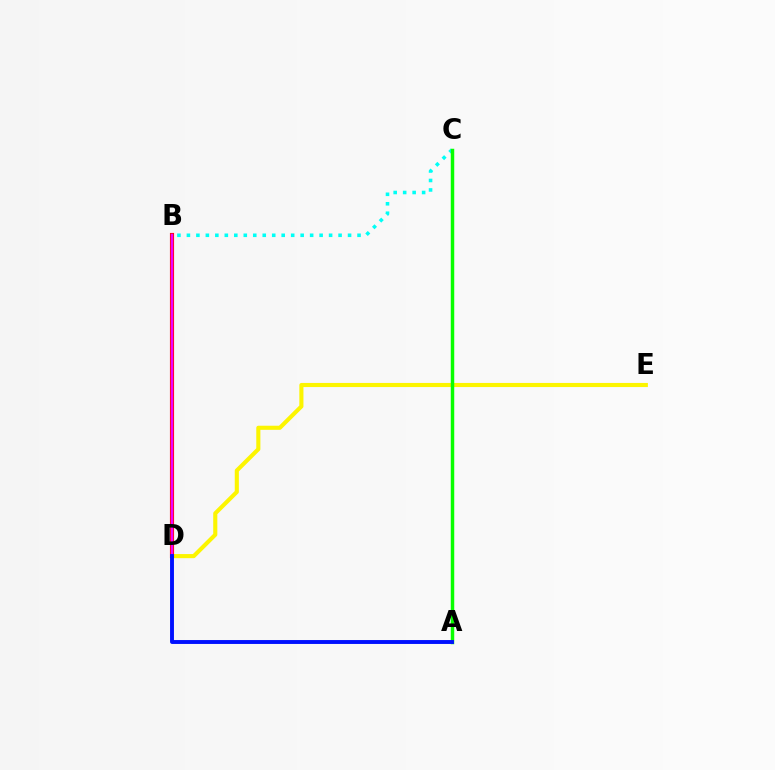{('D', 'E'): [{'color': '#fcf500', 'line_style': 'solid', 'thickness': 2.96}], ('B', 'C'): [{'color': '#00fff6', 'line_style': 'dotted', 'thickness': 2.58}], ('A', 'C'): [{'color': '#08ff00', 'line_style': 'solid', 'thickness': 2.5}], ('B', 'D'): [{'color': '#ff0000', 'line_style': 'solid', 'thickness': 2.98}, {'color': '#ee00ff', 'line_style': 'solid', 'thickness': 1.77}], ('A', 'D'): [{'color': '#0010ff', 'line_style': 'solid', 'thickness': 2.81}]}